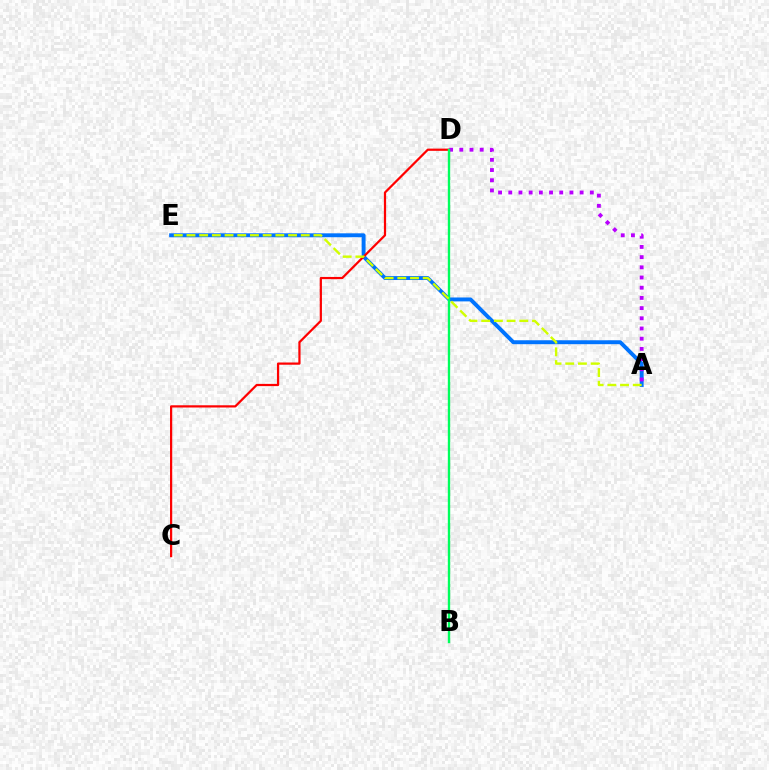{('A', 'E'): [{'color': '#0074ff', 'line_style': 'solid', 'thickness': 2.82}, {'color': '#d1ff00', 'line_style': 'dashed', 'thickness': 1.73}], ('C', 'D'): [{'color': '#ff0000', 'line_style': 'solid', 'thickness': 1.6}], ('A', 'D'): [{'color': '#b900ff', 'line_style': 'dotted', 'thickness': 2.77}], ('B', 'D'): [{'color': '#00ff5c', 'line_style': 'solid', 'thickness': 1.71}]}